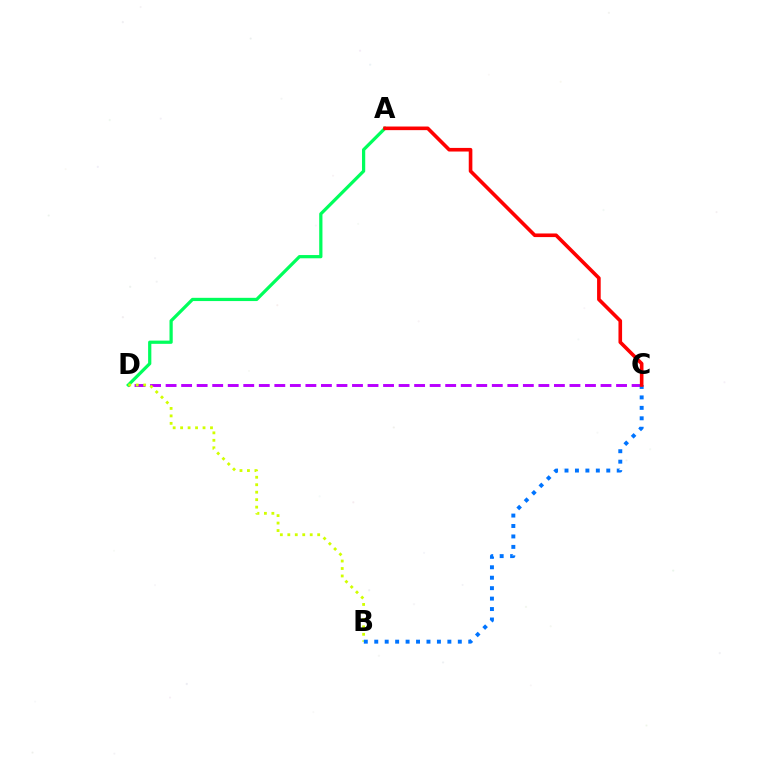{('C', 'D'): [{'color': '#b900ff', 'line_style': 'dashed', 'thickness': 2.11}], ('A', 'D'): [{'color': '#00ff5c', 'line_style': 'solid', 'thickness': 2.33}], ('B', 'D'): [{'color': '#d1ff00', 'line_style': 'dotted', 'thickness': 2.03}], ('B', 'C'): [{'color': '#0074ff', 'line_style': 'dotted', 'thickness': 2.84}], ('A', 'C'): [{'color': '#ff0000', 'line_style': 'solid', 'thickness': 2.6}]}